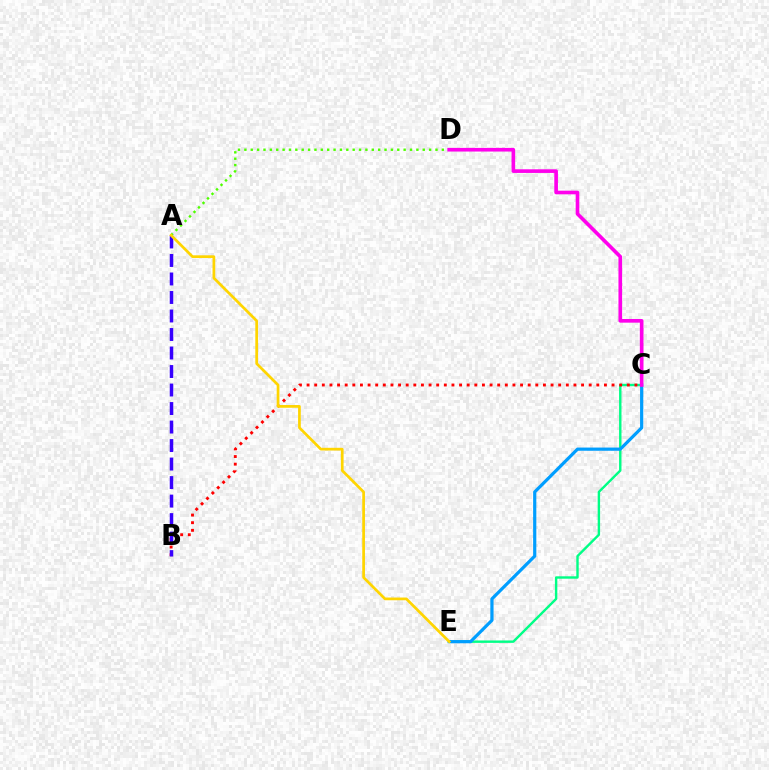{('A', 'D'): [{'color': '#4fff00', 'line_style': 'dotted', 'thickness': 1.73}], ('C', 'E'): [{'color': '#00ff86', 'line_style': 'solid', 'thickness': 1.73}, {'color': '#009eff', 'line_style': 'solid', 'thickness': 2.31}], ('B', 'C'): [{'color': '#ff0000', 'line_style': 'dotted', 'thickness': 2.07}], ('A', 'B'): [{'color': '#3700ff', 'line_style': 'dashed', 'thickness': 2.51}], ('C', 'D'): [{'color': '#ff00ed', 'line_style': 'solid', 'thickness': 2.62}], ('A', 'E'): [{'color': '#ffd500', 'line_style': 'solid', 'thickness': 1.96}]}